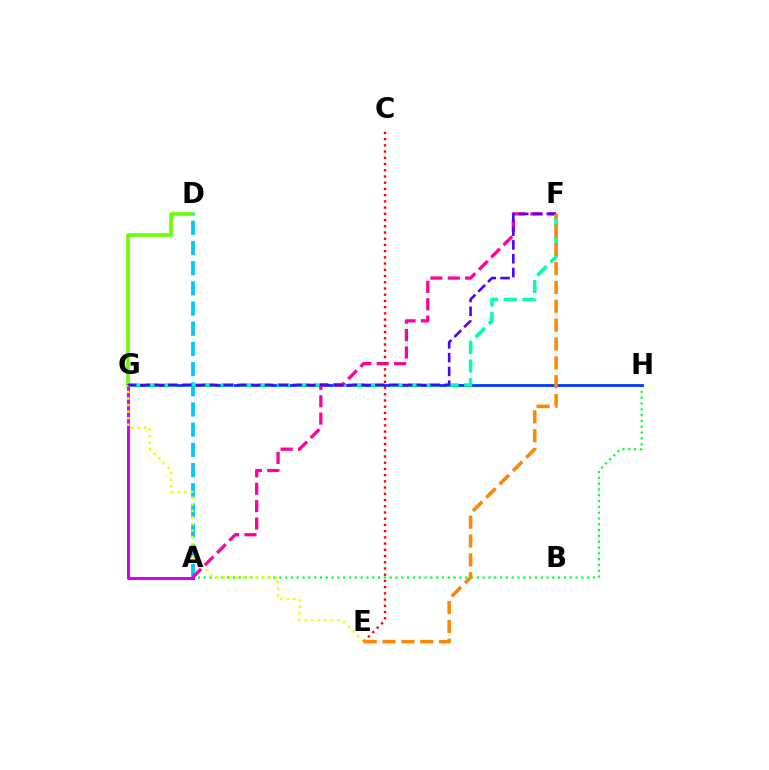{('D', 'G'): [{'color': '#66ff00', 'line_style': 'solid', 'thickness': 2.6}], ('A', 'D'): [{'color': '#00c7ff', 'line_style': 'dashed', 'thickness': 2.74}], ('A', 'H'): [{'color': '#00ff27', 'line_style': 'dotted', 'thickness': 1.58}], ('G', 'H'): [{'color': '#003fff', 'line_style': 'solid', 'thickness': 2.03}], ('F', 'G'): [{'color': '#00ffaf', 'line_style': 'dashed', 'thickness': 2.55}, {'color': '#4f00ff', 'line_style': 'dashed', 'thickness': 1.87}], ('A', 'F'): [{'color': '#ff00a0', 'line_style': 'dashed', 'thickness': 2.36}], ('A', 'G'): [{'color': '#d600ff', 'line_style': 'solid', 'thickness': 2.2}], ('E', 'G'): [{'color': '#eeff00', 'line_style': 'dotted', 'thickness': 1.78}], ('C', 'E'): [{'color': '#ff0000', 'line_style': 'dotted', 'thickness': 1.69}], ('E', 'F'): [{'color': '#ff8800', 'line_style': 'dashed', 'thickness': 2.56}]}